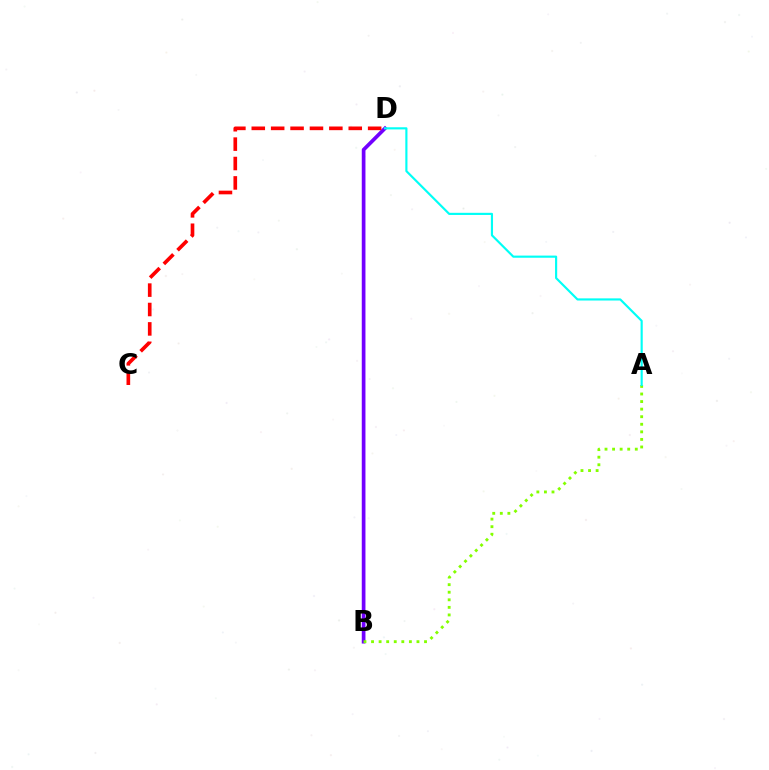{('B', 'D'): [{'color': '#7200ff', 'line_style': 'solid', 'thickness': 2.66}], ('C', 'D'): [{'color': '#ff0000', 'line_style': 'dashed', 'thickness': 2.63}], ('A', 'B'): [{'color': '#84ff00', 'line_style': 'dotted', 'thickness': 2.06}], ('A', 'D'): [{'color': '#00fff6', 'line_style': 'solid', 'thickness': 1.55}]}